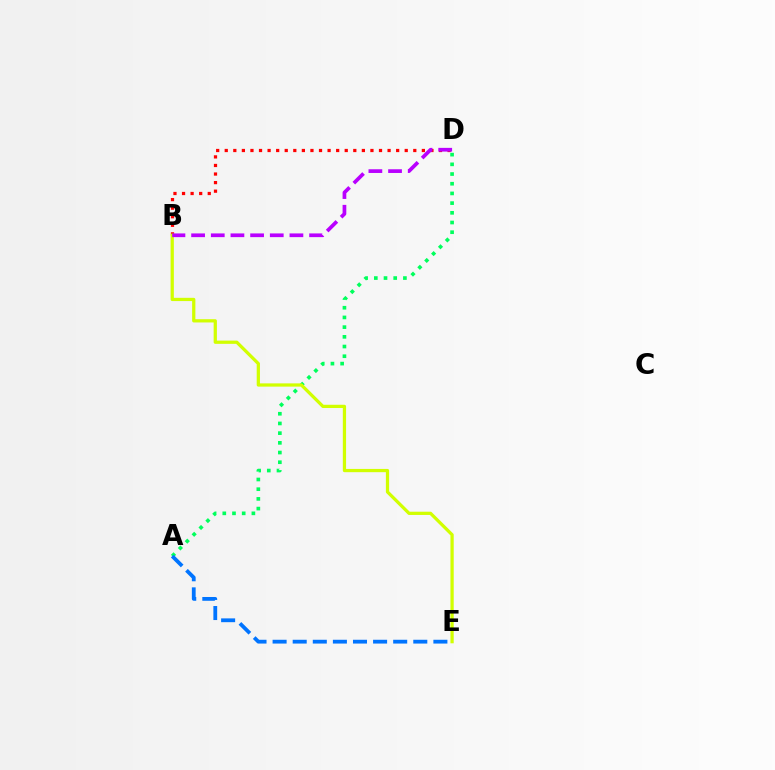{('B', 'D'): [{'color': '#ff0000', 'line_style': 'dotted', 'thickness': 2.33}, {'color': '#b900ff', 'line_style': 'dashed', 'thickness': 2.67}], ('A', 'D'): [{'color': '#00ff5c', 'line_style': 'dotted', 'thickness': 2.63}], ('B', 'E'): [{'color': '#d1ff00', 'line_style': 'solid', 'thickness': 2.34}], ('A', 'E'): [{'color': '#0074ff', 'line_style': 'dashed', 'thickness': 2.73}]}